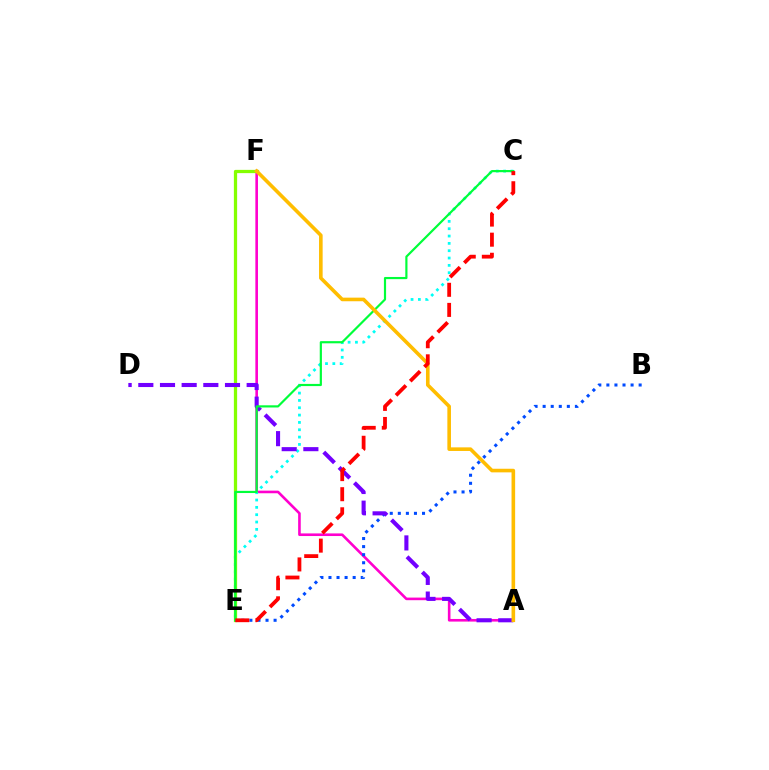{('A', 'F'): [{'color': '#ff00cf', 'line_style': 'solid', 'thickness': 1.88}, {'color': '#ffbd00', 'line_style': 'solid', 'thickness': 2.6}], ('C', 'E'): [{'color': '#00fff6', 'line_style': 'dotted', 'thickness': 1.99}, {'color': '#00ff39', 'line_style': 'solid', 'thickness': 1.57}, {'color': '#ff0000', 'line_style': 'dashed', 'thickness': 2.73}], ('E', 'F'): [{'color': '#84ff00', 'line_style': 'solid', 'thickness': 2.35}], ('B', 'E'): [{'color': '#004bff', 'line_style': 'dotted', 'thickness': 2.19}], ('A', 'D'): [{'color': '#7200ff', 'line_style': 'dashed', 'thickness': 2.94}]}